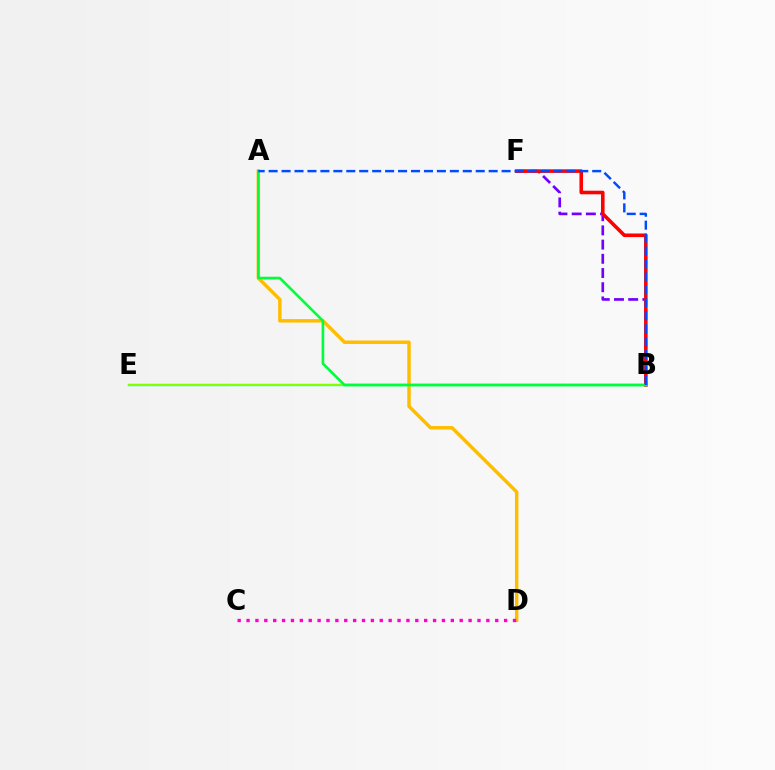{('B', 'E'): [{'color': '#00fff6', 'line_style': 'solid', 'thickness': 1.66}, {'color': '#84ff00', 'line_style': 'solid', 'thickness': 1.53}], ('A', 'D'): [{'color': '#ffbd00', 'line_style': 'solid', 'thickness': 2.49}], ('B', 'F'): [{'color': '#7200ff', 'line_style': 'dashed', 'thickness': 1.93}, {'color': '#ff0000', 'line_style': 'solid', 'thickness': 2.58}], ('C', 'D'): [{'color': '#ff00cf', 'line_style': 'dotted', 'thickness': 2.41}], ('A', 'B'): [{'color': '#00ff39', 'line_style': 'solid', 'thickness': 1.9}, {'color': '#004bff', 'line_style': 'dashed', 'thickness': 1.76}]}